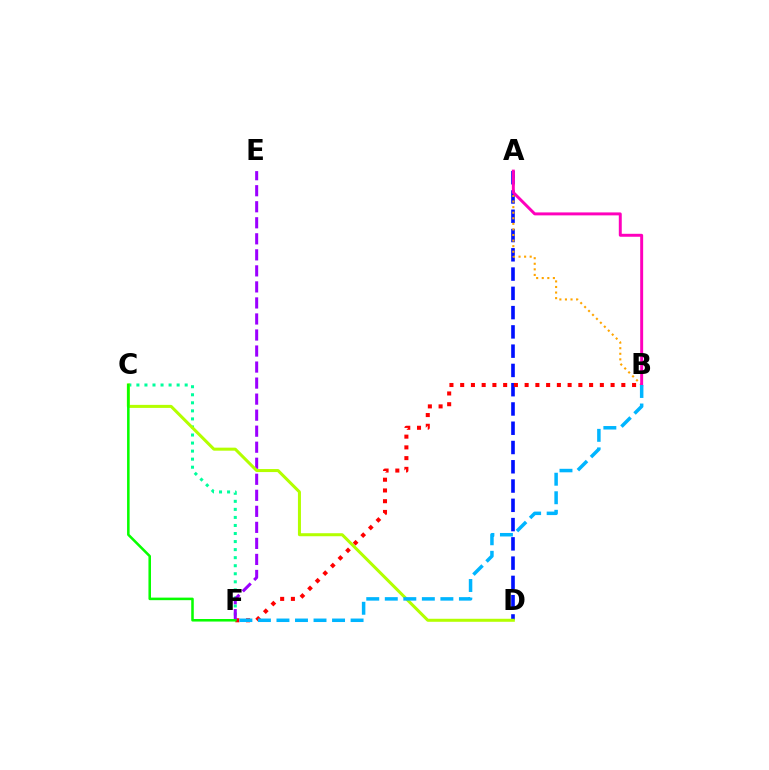{('A', 'D'): [{'color': '#0010ff', 'line_style': 'dashed', 'thickness': 2.62}], ('B', 'F'): [{'color': '#ff0000', 'line_style': 'dotted', 'thickness': 2.92}, {'color': '#00b5ff', 'line_style': 'dashed', 'thickness': 2.52}], ('C', 'F'): [{'color': '#00ff9d', 'line_style': 'dotted', 'thickness': 2.19}, {'color': '#08ff00', 'line_style': 'solid', 'thickness': 1.84}], ('E', 'F'): [{'color': '#9b00ff', 'line_style': 'dashed', 'thickness': 2.18}], ('C', 'D'): [{'color': '#b3ff00', 'line_style': 'solid', 'thickness': 2.18}], ('A', 'B'): [{'color': '#ffa500', 'line_style': 'dotted', 'thickness': 1.51}, {'color': '#ff00bd', 'line_style': 'solid', 'thickness': 2.13}]}